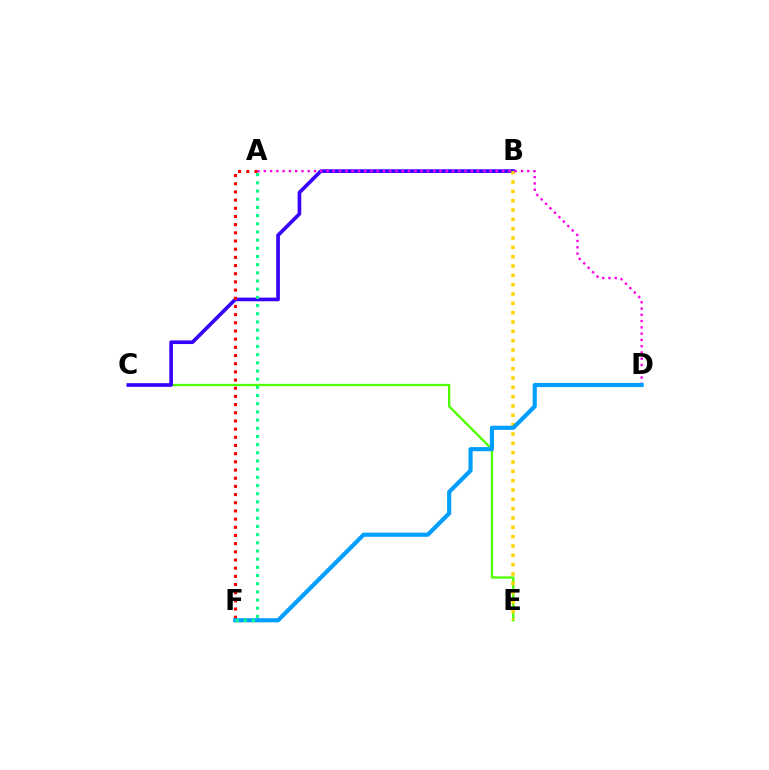{('C', 'E'): [{'color': '#4fff00', 'line_style': 'solid', 'thickness': 1.66}], ('B', 'C'): [{'color': '#3700ff', 'line_style': 'solid', 'thickness': 2.63}], ('B', 'E'): [{'color': '#ffd500', 'line_style': 'dotted', 'thickness': 2.53}], ('A', 'D'): [{'color': '#ff00ed', 'line_style': 'dotted', 'thickness': 1.7}], ('A', 'F'): [{'color': '#ff0000', 'line_style': 'dotted', 'thickness': 2.22}, {'color': '#00ff86', 'line_style': 'dotted', 'thickness': 2.22}], ('D', 'F'): [{'color': '#009eff', 'line_style': 'solid', 'thickness': 2.98}]}